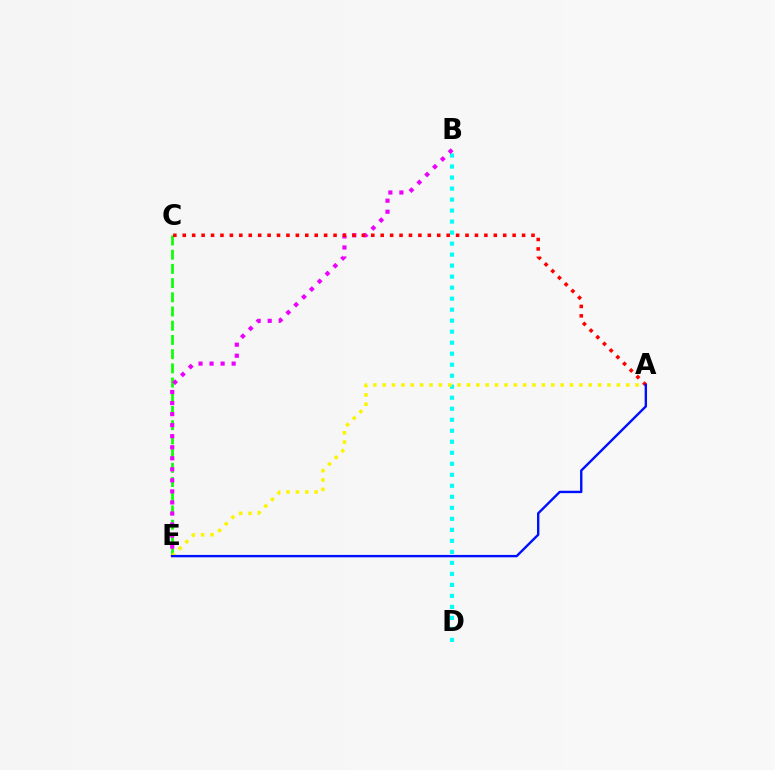{('B', 'D'): [{'color': '#00fff6', 'line_style': 'dotted', 'thickness': 2.99}], ('C', 'E'): [{'color': '#08ff00', 'line_style': 'dashed', 'thickness': 1.93}], ('A', 'E'): [{'color': '#fcf500', 'line_style': 'dotted', 'thickness': 2.54}, {'color': '#0010ff', 'line_style': 'solid', 'thickness': 1.72}], ('B', 'E'): [{'color': '#ee00ff', 'line_style': 'dotted', 'thickness': 3.0}], ('A', 'C'): [{'color': '#ff0000', 'line_style': 'dotted', 'thickness': 2.56}]}